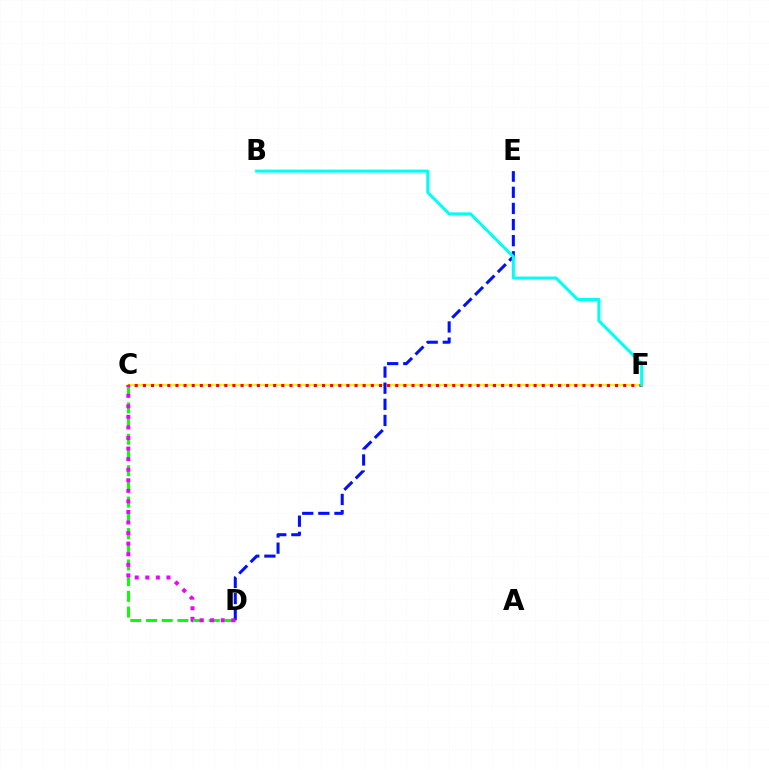{('C', 'F'): [{'color': '#fcf500', 'line_style': 'solid', 'thickness': 1.53}, {'color': '#ff0000', 'line_style': 'dotted', 'thickness': 2.21}], ('C', 'D'): [{'color': '#08ff00', 'line_style': 'dashed', 'thickness': 2.13}, {'color': '#ee00ff', 'line_style': 'dotted', 'thickness': 2.87}], ('D', 'E'): [{'color': '#0010ff', 'line_style': 'dashed', 'thickness': 2.19}], ('B', 'F'): [{'color': '#00fff6', 'line_style': 'solid', 'thickness': 2.18}]}